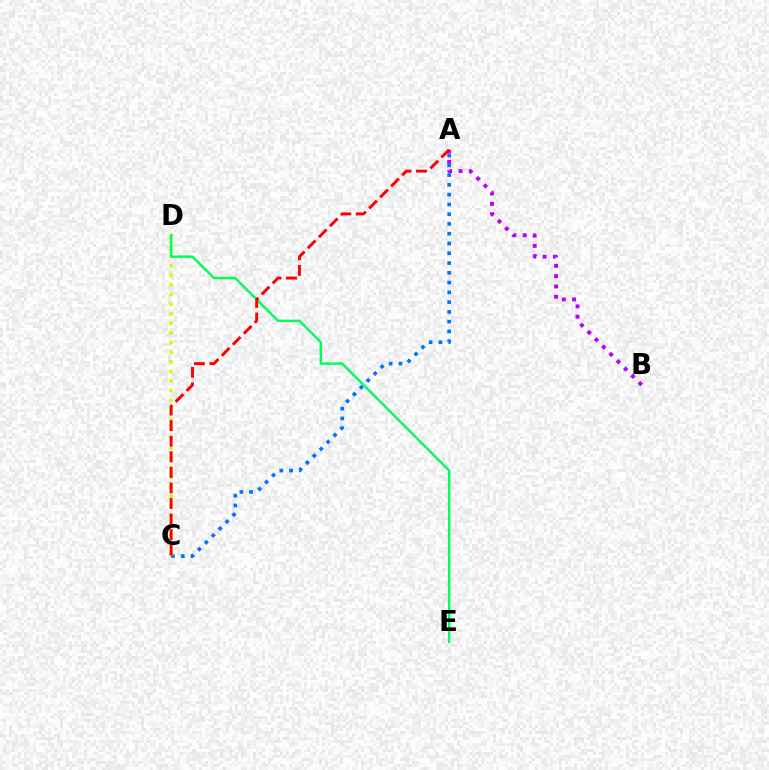{('A', 'C'): [{'color': '#0074ff', 'line_style': 'dotted', 'thickness': 2.66}, {'color': '#ff0000', 'line_style': 'dashed', 'thickness': 2.11}], ('A', 'B'): [{'color': '#b900ff', 'line_style': 'dotted', 'thickness': 2.81}], ('C', 'D'): [{'color': '#d1ff00', 'line_style': 'dotted', 'thickness': 2.61}], ('D', 'E'): [{'color': '#00ff5c', 'line_style': 'solid', 'thickness': 1.77}]}